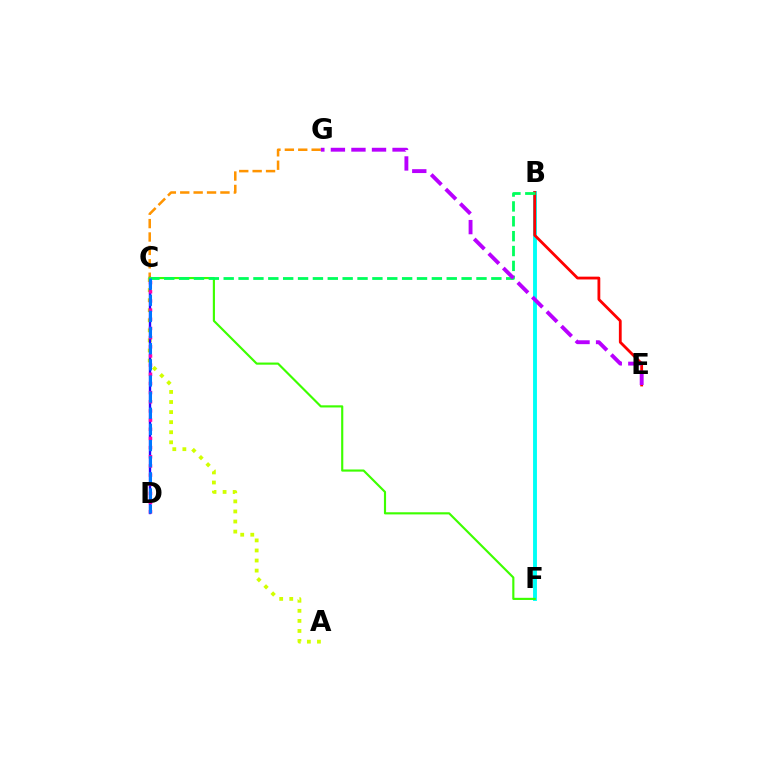{('A', 'C'): [{'color': '#d1ff00', 'line_style': 'dotted', 'thickness': 2.74}], ('C', 'G'): [{'color': '#ff9400', 'line_style': 'dashed', 'thickness': 1.82}], ('B', 'F'): [{'color': '#00fff6', 'line_style': 'solid', 'thickness': 2.8}], ('C', 'D'): [{'color': '#2500ff', 'line_style': 'solid', 'thickness': 1.71}, {'color': '#ff00ac', 'line_style': 'dotted', 'thickness': 2.49}, {'color': '#0074ff', 'line_style': 'dashed', 'thickness': 2.19}], ('C', 'F'): [{'color': '#3dff00', 'line_style': 'solid', 'thickness': 1.55}], ('B', 'E'): [{'color': '#ff0000', 'line_style': 'solid', 'thickness': 2.02}], ('B', 'C'): [{'color': '#00ff5c', 'line_style': 'dashed', 'thickness': 2.02}], ('E', 'G'): [{'color': '#b900ff', 'line_style': 'dashed', 'thickness': 2.79}]}